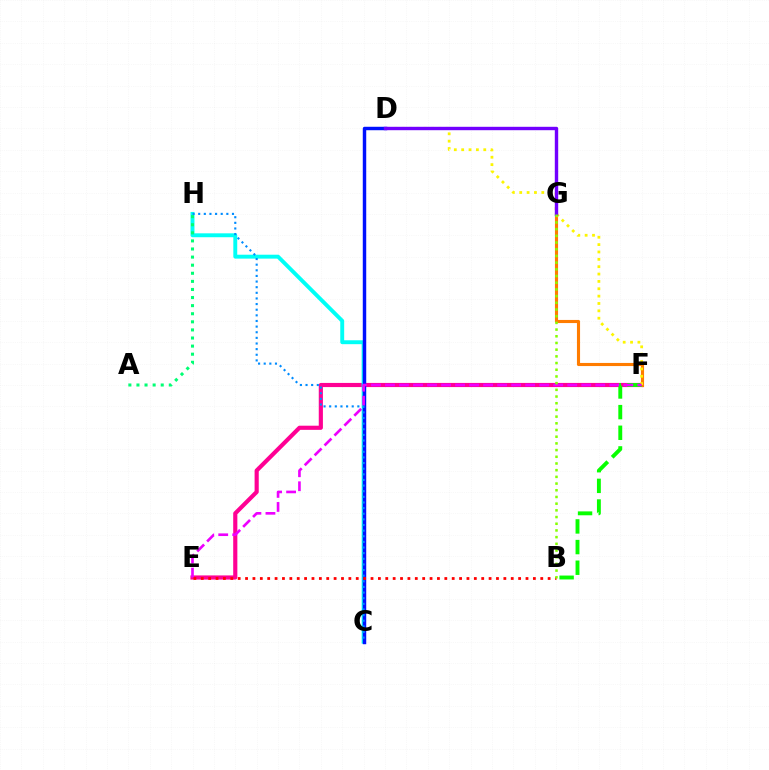{('E', 'F'): [{'color': '#ff0094', 'line_style': 'solid', 'thickness': 2.99}, {'color': '#ee00ff', 'line_style': 'dashed', 'thickness': 1.9}], ('F', 'G'): [{'color': '#ff7c00', 'line_style': 'solid', 'thickness': 2.25}], ('C', 'H'): [{'color': '#00fff6', 'line_style': 'solid', 'thickness': 2.81}, {'color': '#008cff', 'line_style': 'dotted', 'thickness': 1.53}], ('B', 'F'): [{'color': '#08ff00', 'line_style': 'dashed', 'thickness': 2.81}], ('D', 'F'): [{'color': '#fcf500', 'line_style': 'dotted', 'thickness': 2.0}], ('C', 'D'): [{'color': '#0010ff', 'line_style': 'solid', 'thickness': 2.48}], ('A', 'H'): [{'color': '#00ff74', 'line_style': 'dotted', 'thickness': 2.2}], ('D', 'G'): [{'color': '#7200ff', 'line_style': 'solid', 'thickness': 2.45}], ('B', 'E'): [{'color': '#ff0000', 'line_style': 'dotted', 'thickness': 2.01}], ('B', 'G'): [{'color': '#84ff00', 'line_style': 'dotted', 'thickness': 1.82}]}